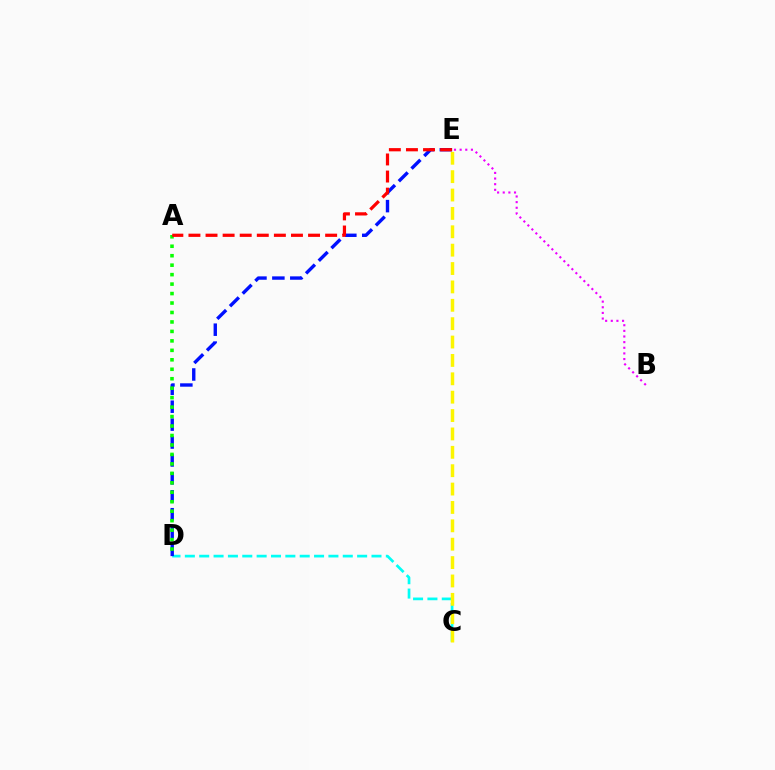{('C', 'D'): [{'color': '#00fff6', 'line_style': 'dashed', 'thickness': 1.95}], ('D', 'E'): [{'color': '#0010ff', 'line_style': 'dashed', 'thickness': 2.43}], ('A', 'D'): [{'color': '#08ff00', 'line_style': 'dotted', 'thickness': 2.57}], ('A', 'E'): [{'color': '#ff0000', 'line_style': 'dashed', 'thickness': 2.32}], ('B', 'E'): [{'color': '#ee00ff', 'line_style': 'dotted', 'thickness': 1.53}], ('C', 'E'): [{'color': '#fcf500', 'line_style': 'dashed', 'thickness': 2.5}]}